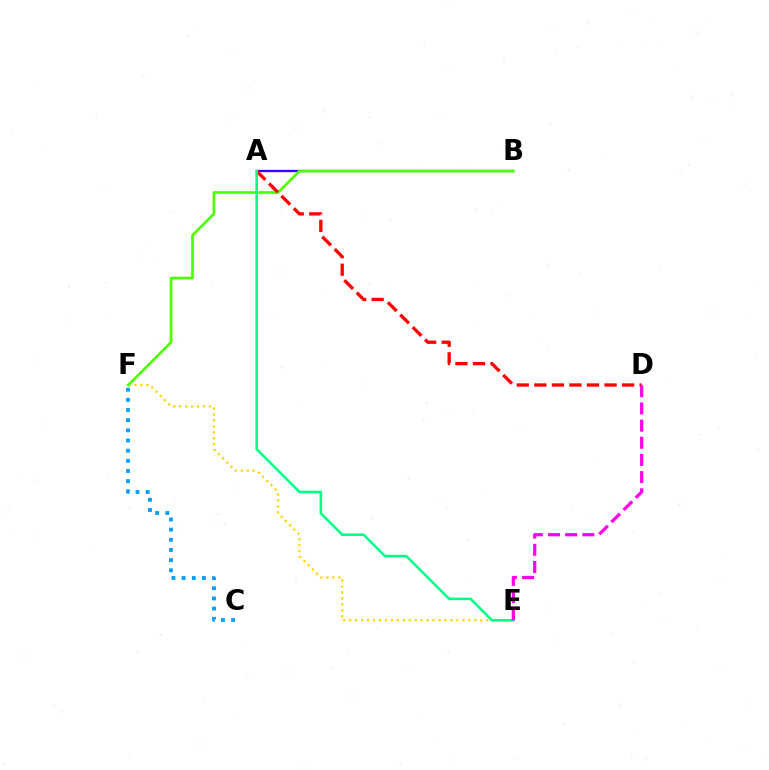{('A', 'B'): [{'color': '#3700ff', 'line_style': 'solid', 'thickness': 1.65}], ('E', 'F'): [{'color': '#ffd500', 'line_style': 'dotted', 'thickness': 1.62}], ('B', 'F'): [{'color': '#4fff00', 'line_style': 'solid', 'thickness': 1.94}], ('A', 'D'): [{'color': '#ff0000', 'line_style': 'dashed', 'thickness': 2.38}], ('A', 'E'): [{'color': '#00ff86', 'line_style': 'solid', 'thickness': 1.84}], ('D', 'E'): [{'color': '#ff00ed', 'line_style': 'dashed', 'thickness': 2.33}], ('C', 'F'): [{'color': '#009eff', 'line_style': 'dotted', 'thickness': 2.76}]}